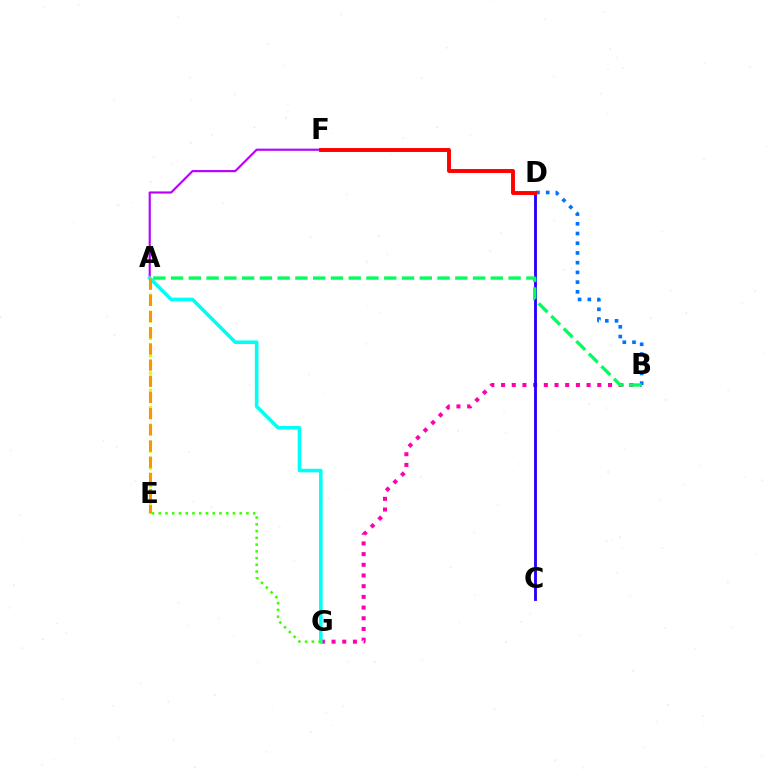{('B', 'G'): [{'color': '#ff00ac', 'line_style': 'dotted', 'thickness': 2.91}], ('A', 'F'): [{'color': '#b900ff', 'line_style': 'solid', 'thickness': 1.55}], ('A', 'G'): [{'color': '#00fff6', 'line_style': 'solid', 'thickness': 2.58}], ('E', 'G'): [{'color': '#3dff00', 'line_style': 'dotted', 'thickness': 1.83}], ('B', 'D'): [{'color': '#0074ff', 'line_style': 'dotted', 'thickness': 2.64}], ('C', 'D'): [{'color': '#2500ff', 'line_style': 'solid', 'thickness': 2.05}], ('A', 'E'): [{'color': '#d1ff00', 'line_style': 'dotted', 'thickness': 2.36}, {'color': '#ff9400', 'line_style': 'dashed', 'thickness': 2.2}], ('A', 'B'): [{'color': '#00ff5c', 'line_style': 'dashed', 'thickness': 2.41}], ('D', 'F'): [{'color': '#ff0000', 'line_style': 'solid', 'thickness': 2.82}]}